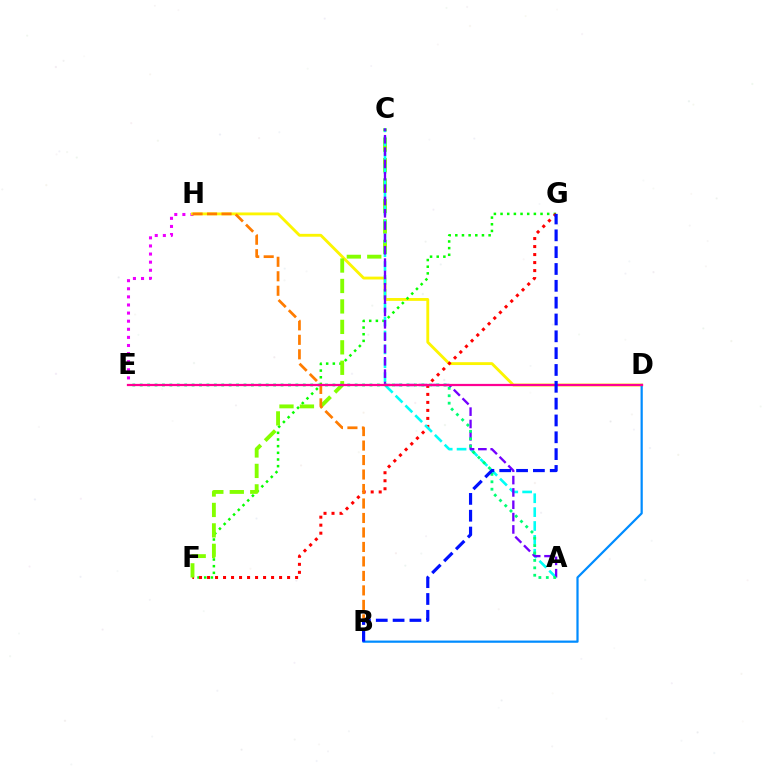{('E', 'H'): [{'color': '#ee00ff', 'line_style': 'dotted', 'thickness': 2.2}], ('D', 'H'): [{'color': '#fcf500', 'line_style': 'solid', 'thickness': 2.05}], ('F', 'G'): [{'color': '#08ff00', 'line_style': 'dotted', 'thickness': 1.81}, {'color': '#ff0000', 'line_style': 'dotted', 'thickness': 2.18}], ('C', 'F'): [{'color': '#84ff00', 'line_style': 'dashed', 'thickness': 2.78}], ('B', 'H'): [{'color': '#ff7c00', 'line_style': 'dashed', 'thickness': 1.97}], ('A', 'C'): [{'color': '#00fff6', 'line_style': 'dashed', 'thickness': 1.89}, {'color': '#7200ff', 'line_style': 'dashed', 'thickness': 1.68}], ('B', 'D'): [{'color': '#008cff', 'line_style': 'solid', 'thickness': 1.6}], ('A', 'E'): [{'color': '#00ff74', 'line_style': 'dotted', 'thickness': 2.01}], ('D', 'E'): [{'color': '#ff0094', 'line_style': 'solid', 'thickness': 1.61}], ('B', 'G'): [{'color': '#0010ff', 'line_style': 'dashed', 'thickness': 2.29}]}